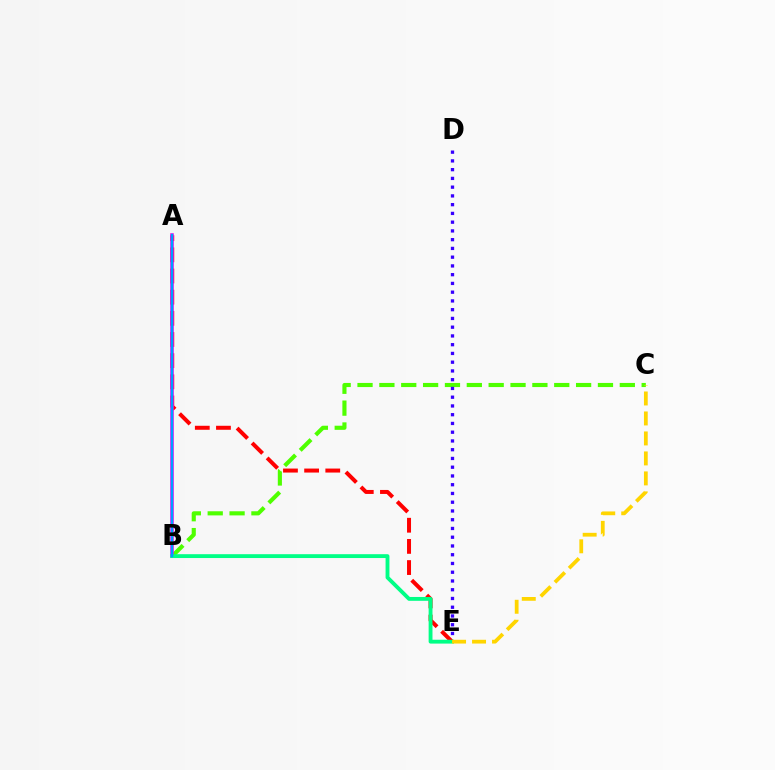{('A', 'E'): [{'color': '#ff0000', 'line_style': 'dashed', 'thickness': 2.87}], ('B', 'C'): [{'color': '#4fff00', 'line_style': 'dashed', 'thickness': 2.97}], ('D', 'E'): [{'color': '#3700ff', 'line_style': 'dotted', 'thickness': 2.38}], ('A', 'B'): [{'color': '#ff00ed', 'line_style': 'solid', 'thickness': 2.54}, {'color': '#009eff', 'line_style': 'solid', 'thickness': 1.75}], ('B', 'E'): [{'color': '#00ff86', 'line_style': 'solid', 'thickness': 2.77}], ('C', 'E'): [{'color': '#ffd500', 'line_style': 'dashed', 'thickness': 2.71}]}